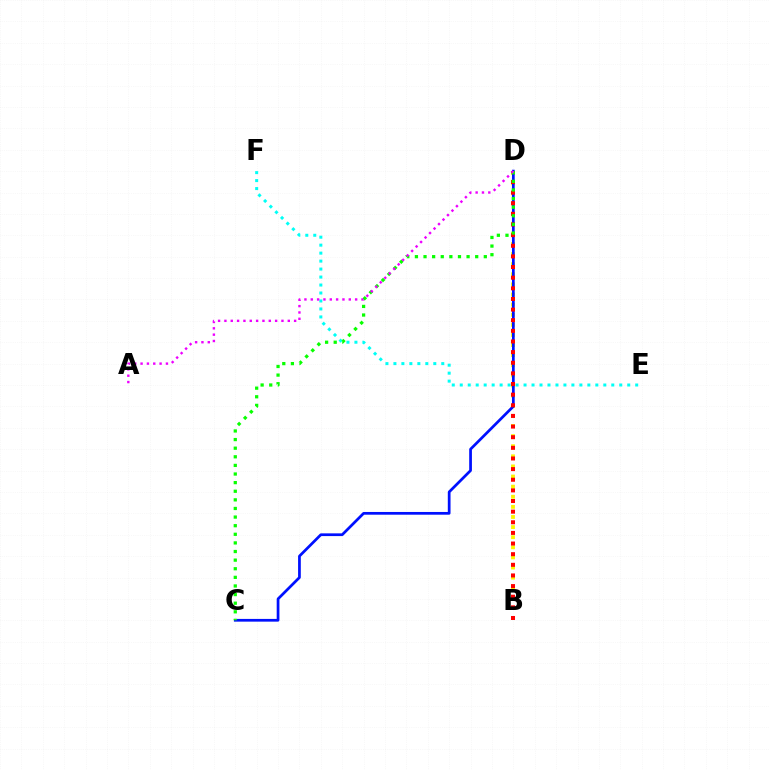{('B', 'D'): [{'color': '#fcf500', 'line_style': 'dotted', 'thickness': 2.75}, {'color': '#ff0000', 'line_style': 'dotted', 'thickness': 2.89}], ('C', 'D'): [{'color': '#0010ff', 'line_style': 'solid', 'thickness': 1.97}, {'color': '#08ff00', 'line_style': 'dotted', 'thickness': 2.34}], ('E', 'F'): [{'color': '#00fff6', 'line_style': 'dotted', 'thickness': 2.17}], ('A', 'D'): [{'color': '#ee00ff', 'line_style': 'dotted', 'thickness': 1.72}]}